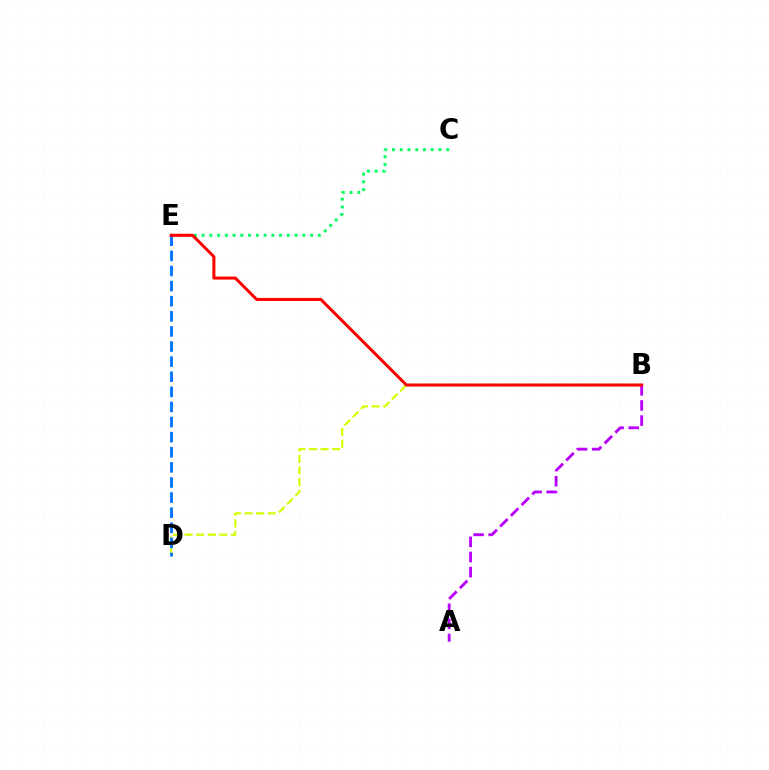{('B', 'D'): [{'color': '#d1ff00', 'line_style': 'dashed', 'thickness': 1.58}], ('A', 'B'): [{'color': '#b900ff', 'line_style': 'dashed', 'thickness': 2.06}], ('C', 'E'): [{'color': '#00ff5c', 'line_style': 'dotted', 'thickness': 2.1}], ('D', 'E'): [{'color': '#0074ff', 'line_style': 'dashed', 'thickness': 2.05}], ('B', 'E'): [{'color': '#ff0000', 'line_style': 'solid', 'thickness': 2.19}]}